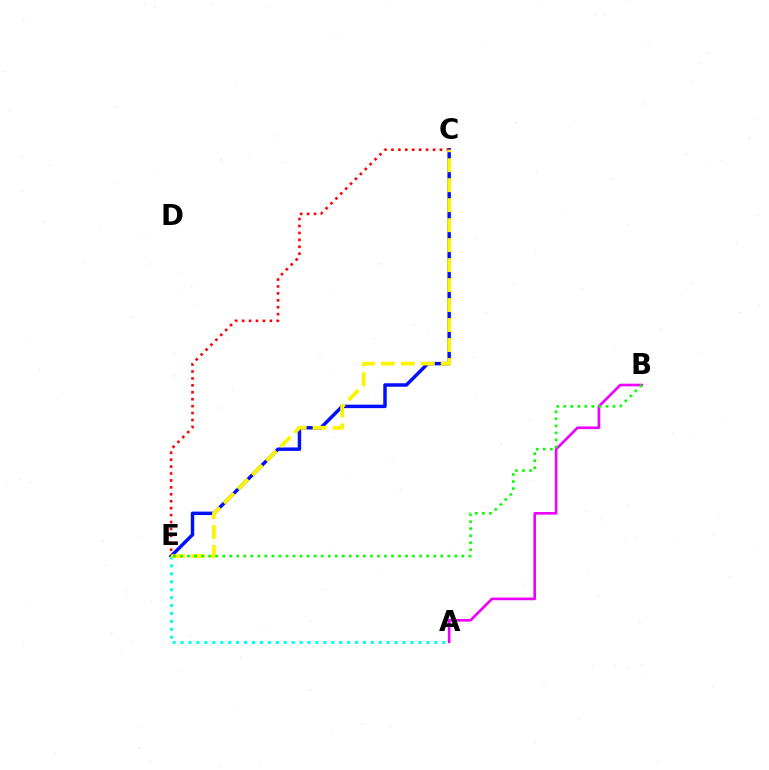{('C', 'E'): [{'color': '#0010ff', 'line_style': 'solid', 'thickness': 2.49}, {'color': '#ff0000', 'line_style': 'dotted', 'thickness': 1.88}, {'color': '#fcf500', 'line_style': 'dashed', 'thickness': 2.71}], ('A', 'B'): [{'color': '#ee00ff', 'line_style': 'solid', 'thickness': 1.9}], ('A', 'E'): [{'color': '#00fff6', 'line_style': 'dotted', 'thickness': 2.15}], ('B', 'E'): [{'color': '#08ff00', 'line_style': 'dotted', 'thickness': 1.91}]}